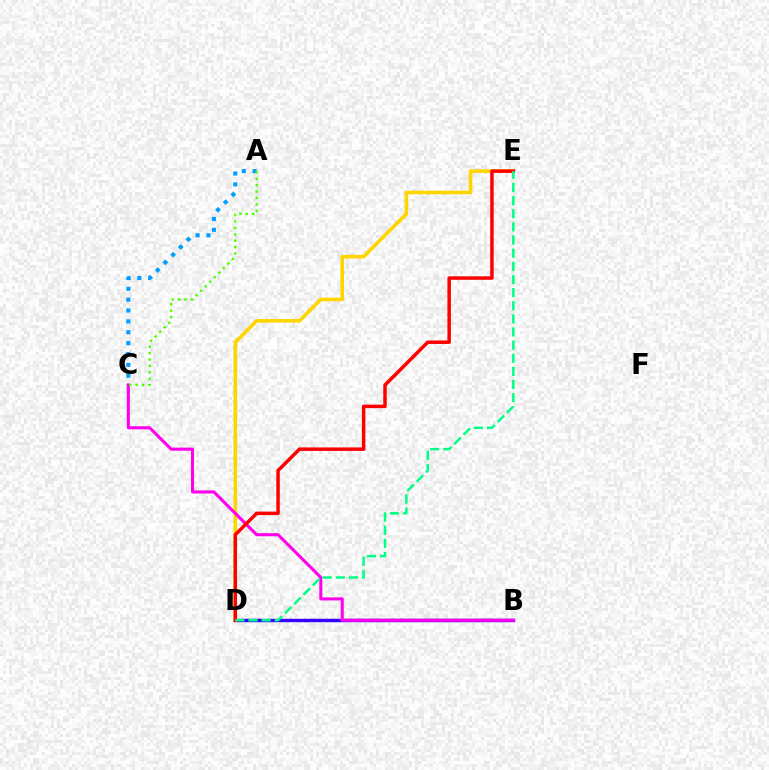{('A', 'C'): [{'color': '#009eff', 'line_style': 'dotted', 'thickness': 2.95}, {'color': '#4fff00', 'line_style': 'dotted', 'thickness': 1.74}], ('B', 'D'): [{'color': '#3700ff', 'line_style': 'solid', 'thickness': 2.46}], ('D', 'E'): [{'color': '#ffd500', 'line_style': 'solid', 'thickness': 2.58}, {'color': '#ff0000', 'line_style': 'solid', 'thickness': 2.5}, {'color': '#00ff86', 'line_style': 'dashed', 'thickness': 1.78}], ('B', 'C'): [{'color': '#ff00ed', 'line_style': 'solid', 'thickness': 2.21}]}